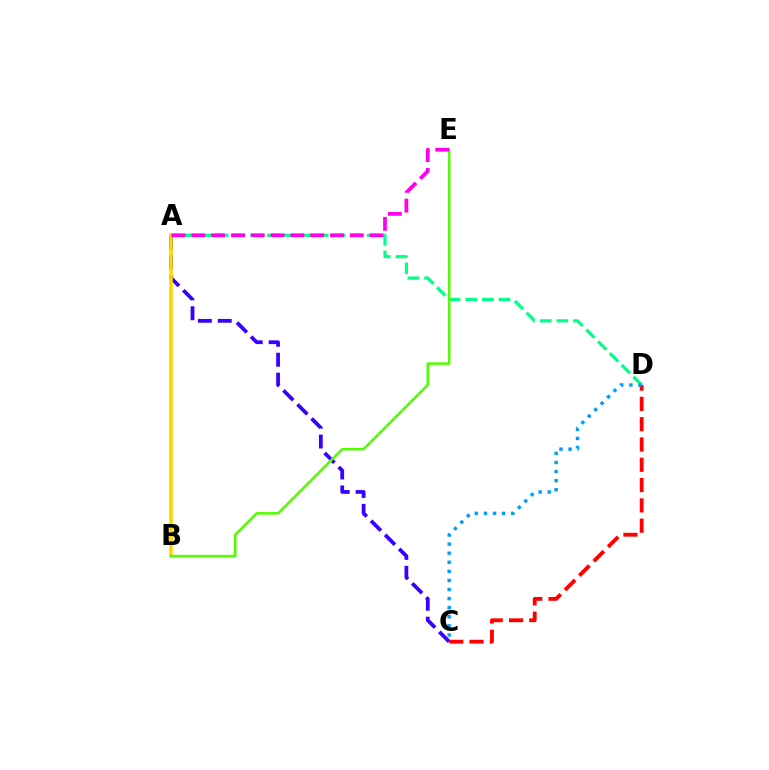{('A', 'C'): [{'color': '#3700ff', 'line_style': 'dashed', 'thickness': 2.71}], ('A', 'B'): [{'color': '#ffd500', 'line_style': 'solid', 'thickness': 2.57}], ('A', 'D'): [{'color': '#00ff86', 'line_style': 'dashed', 'thickness': 2.27}], ('C', 'D'): [{'color': '#ff0000', 'line_style': 'dashed', 'thickness': 2.76}, {'color': '#009eff', 'line_style': 'dotted', 'thickness': 2.47}], ('B', 'E'): [{'color': '#4fff00', 'line_style': 'solid', 'thickness': 1.82}], ('A', 'E'): [{'color': '#ff00ed', 'line_style': 'dashed', 'thickness': 2.69}]}